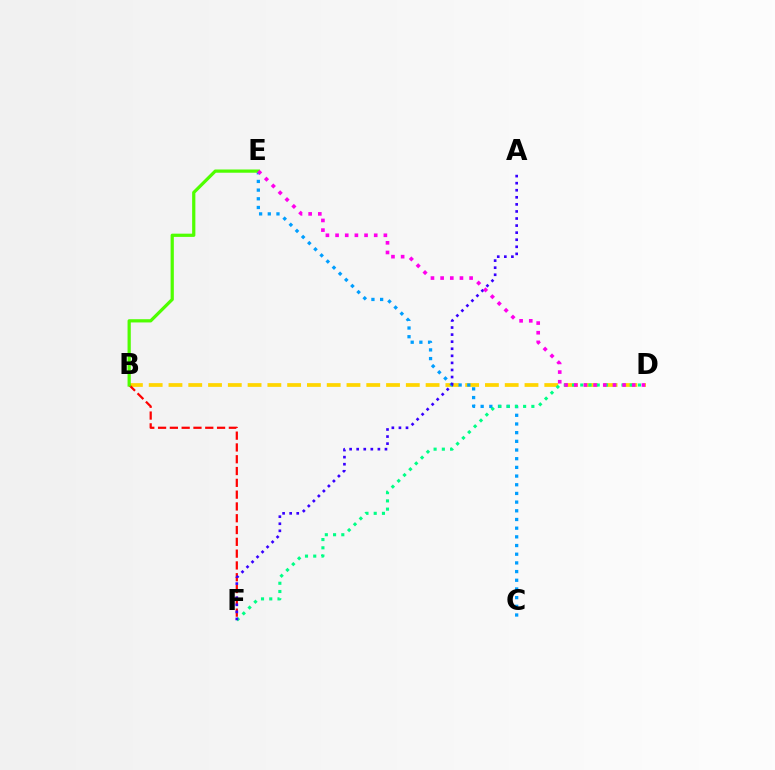{('B', 'D'): [{'color': '#ffd500', 'line_style': 'dashed', 'thickness': 2.69}], ('C', 'E'): [{'color': '#009eff', 'line_style': 'dotted', 'thickness': 2.36}], ('B', 'F'): [{'color': '#ff0000', 'line_style': 'dashed', 'thickness': 1.6}], ('D', 'F'): [{'color': '#00ff86', 'line_style': 'dotted', 'thickness': 2.24}], ('A', 'F'): [{'color': '#3700ff', 'line_style': 'dotted', 'thickness': 1.92}], ('B', 'E'): [{'color': '#4fff00', 'line_style': 'solid', 'thickness': 2.32}], ('D', 'E'): [{'color': '#ff00ed', 'line_style': 'dotted', 'thickness': 2.63}]}